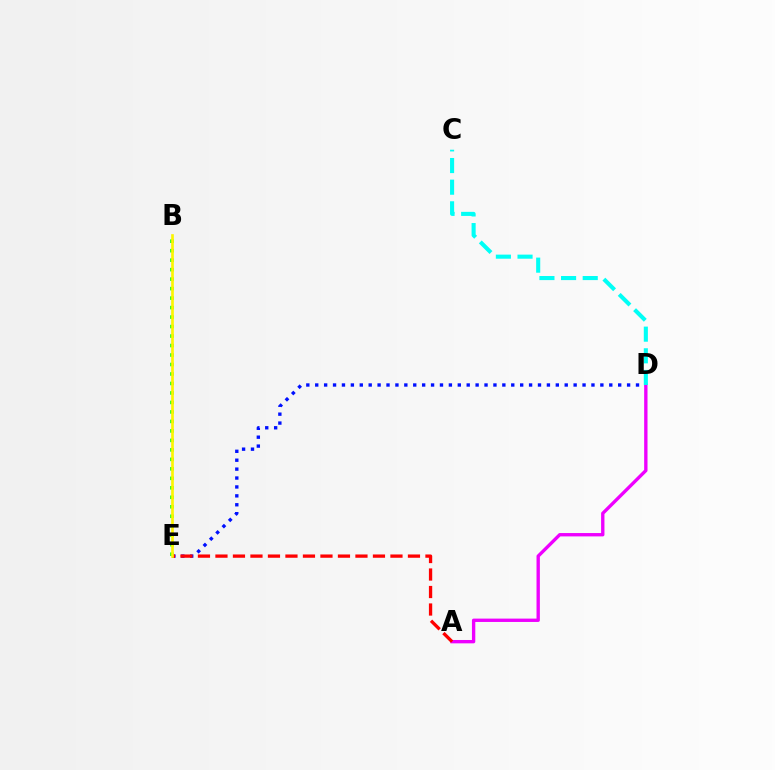{('D', 'E'): [{'color': '#0010ff', 'line_style': 'dotted', 'thickness': 2.42}], ('A', 'D'): [{'color': '#ee00ff', 'line_style': 'solid', 'thickness': 2.41}], ('B', 'E'): [{'color': '#08ff00', 'line_style': 'dotted', 'thickness': 2.58}, {'color': '#fcf500', 'line_style': 'solid', 'thickness': 1.92}], ('A', 'E'): [{'color': '#ff0000', 'line_style': 'dashed', 'thickness': 2.38}], ('C', 'D'): [{'color': '#00fff6', 'line_style': 'dashed', 'thickness': 2.94}]}